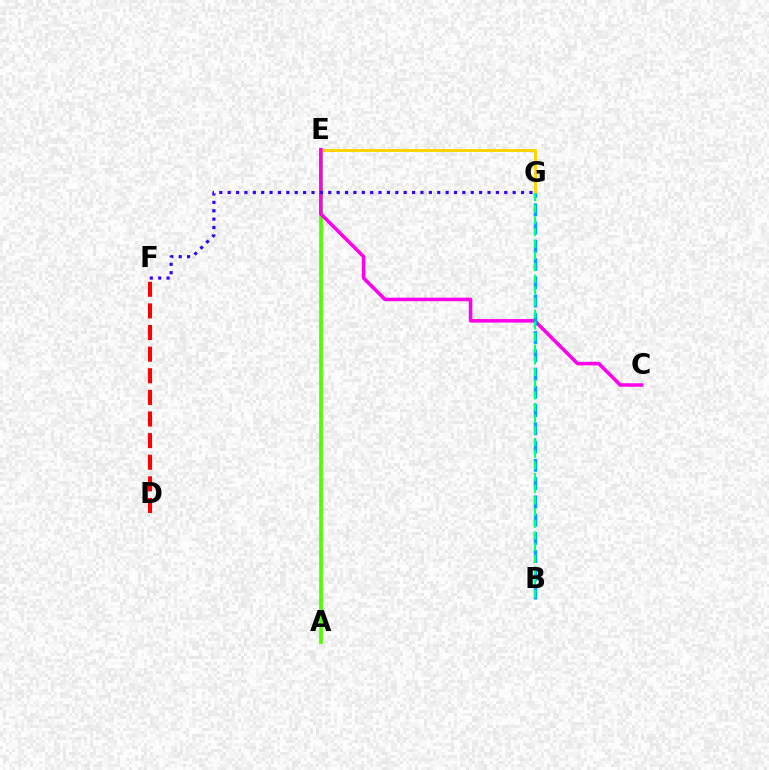{('D', 'F'): [{'color': '#ff0000', 'line_style': 'dashed', 'thickness': 2.94}], ('A', 'E'): [{'color': '#4fff00', 'line_style': 'solid', 'thickness': 2.66}], ('E', 'G'): [{'color': '#ffd500', 'line_style': 'solid', 'thickness': 2.2}], ('C', 'E'): [{'color': '#ff00ed', 'line_style': 'solid', 'thickness': 2.56}], ('F', 'G'): [{'color': '#3700ff', 'line_style': 'dotted', 'thickness': 2.28}], ('B', 'G'): [{'color': '#009eff', 'line_style': 'dashed', 'thickness': 2.48}, {'color': '#00ff86', 'line_style': 'dashed', 'thickness': 1.58}]}